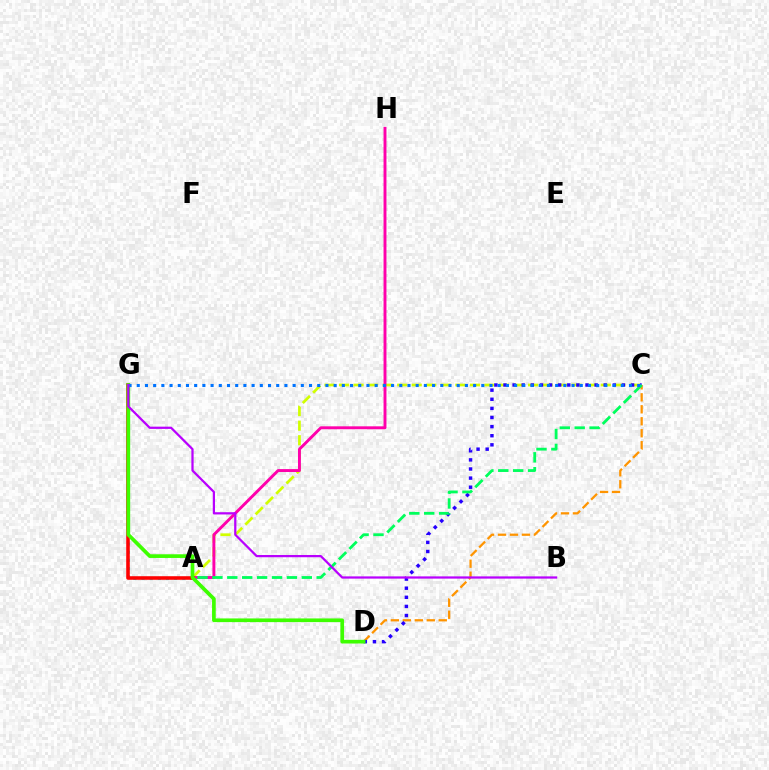{('A', 'C'): [{'color': '#d1ff00', 'line_style': 'dashed', 'thickness': 1.98}, {'color': '#00ff5c', 'line_style': 'dashed', 'thickness': 2.02}], ('A', 'H'): [{'color': '#ff00ac', 'line_style': 'solid', 'thickness': 2.1}], ('A', 'G'): [{'color': '#00fff6', 'line_style': 'dotted', 'thickness': 2.22}, {'color': '#ff0000', 'line_style': 'solid', 'thickness': 2.57}], ('C', 'D'): [{'color': '#ff9400', 'line_style': 'dashed', 'thickness': 1.63}, {'color': '#2500ff', 'line_style': 'dotted', 'thickness': 2.48}], ('D', 'G'): [{'color': '#3dff00', 'line_style': 'solid', 'thickness': 2.65}], ('C', 'G'): [{'color': '#0074ff', 'line_style': 'dotted', 'thickness': 2.23}], ('B', 'G'): [{'color': '#b900ff', 'line_style': 'solid', 'thickness': 1.61}]}